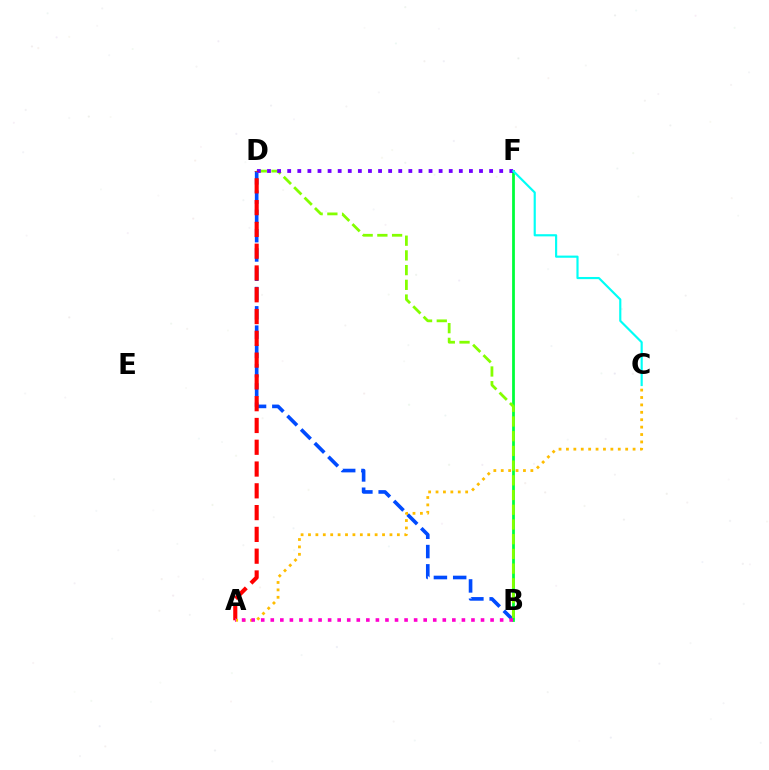{('B', 'D'): [{'color': '#004bff', 'line_style': 'dashed', 'thickness': 2.62}, {'color': '#84ff00', 'line_style': 'dashed', 'thickness': 2.0}], ('B', 'F'): [{'color': '#00ff39', 'line_style': 'solid', 'thickness': 2.0}], ('D', 'F'): [{'color': '#7200ff', 'line_style': 'dotted', 'thickness': 2.74}], ('A', 'D'): [{'color': '#ff0000', 'line_style': 'dashed', 'thickness': 2.96}], ('A', 'C'): [{'color': '#ffbd00', 'line_style': 'dotted', 'thickness': 2.01}], ('A', 'B'): [{'color': '#ff00cf', 'line_style': 'dotted', 'thickness': 2.6}], ('C', 'F'): [{'color': '#00fff6', 'line_style': 'solid', 'thickness': 1.56}]}